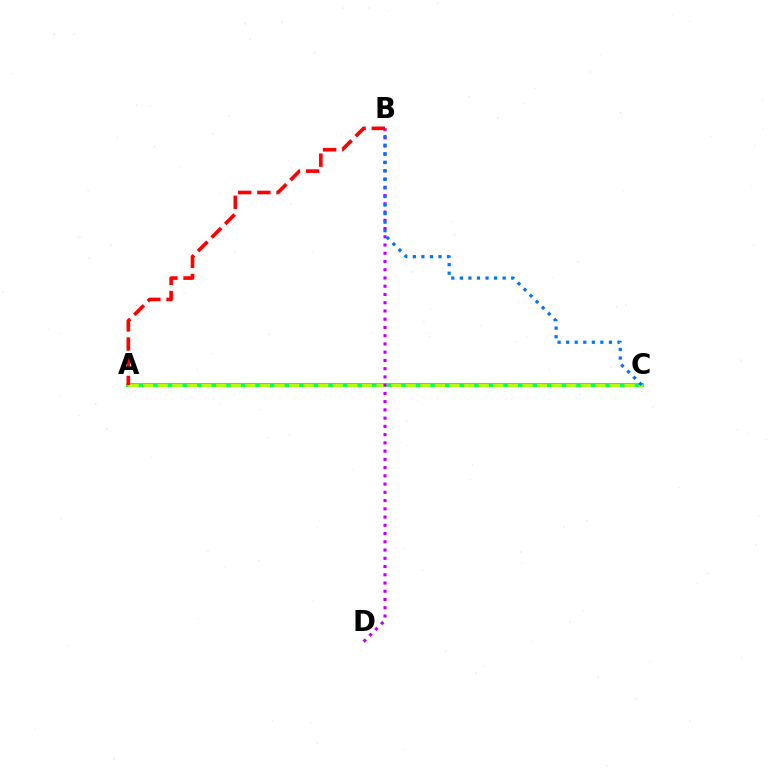{('A', 'C'): [{'color': '#00ff5c', 'line_style': 'solid', 'thickness': 2.78}, {'color': '#d1ff00', 'line_style': 'dashed', 'thickness': 1.98}], ('B', 'D'): [{'color': '#b900ff', 'line_style': 'dotted', 'thickness': 2.24}], ('B', 'C'): [{'color': '#0074ff', 'line_style': 'dotted', 'thickness': 2.32}], ('A', 'B'): [{'color': '#ff0000', 'line_style': 'dashed', 'thickness': 2.61}]}